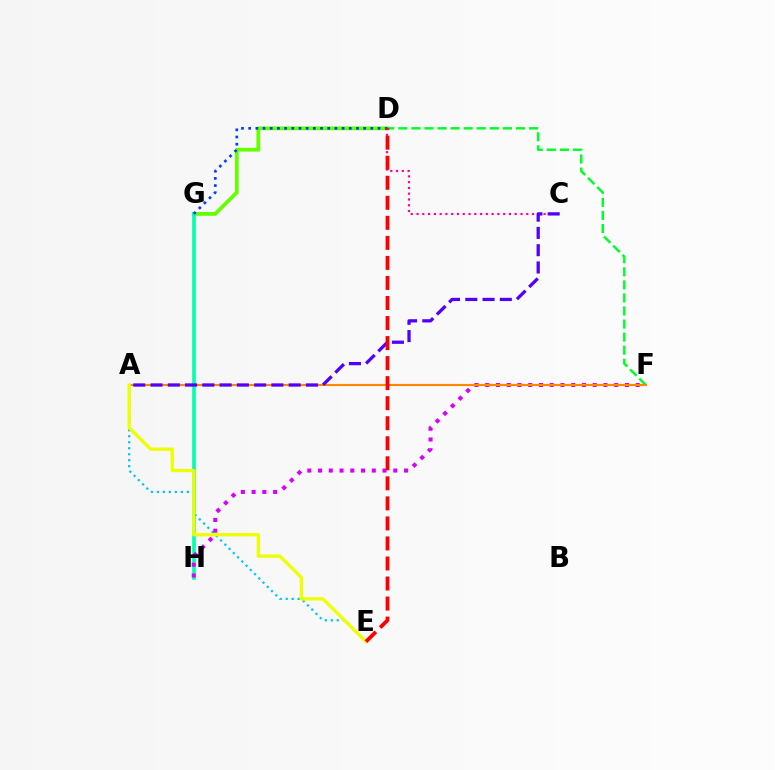{('D', 'G'): [{'color': '#66ff00', 'line_style': 'solid', 'thickness': 2.72}, {'color': '#003fff', 'line_style': 'dotted', 'thickness': 1.95}], ('D', 'F'): [{'color': '#00ff27', 'line_style': 'dashed', 'thickness': 1.78}], ('G', 'H'): [{'color': '#00ffaf', 'line_style': 'solid', 'thickness': 2.58}], ('A', 'E'): [{'color': '#00c7ff', 'line_style': 'dotted', 'thickness': 1.63}, {'color': '#eeff00', 'line_style': 'solid', 'thickness': 2.36}], ('F', 'H'): [{'color': '#d600ff', 'line_style': 'dotted', 'thickness': 2.92}], ('A', 'F'): [{'color': '#ff8800', 'line_style': 'solid', 'thickness': 1.52}], ('C', 'D'): [{'color': '#ff00a0', 'line_style': 'dotted', 'thickness': 1.57}], ('A', 'C'): [{'color': '#4f00ff', 'line_style': 'dashed', 'thickness': 2.35}], ('D', 'E'): [{'color': '#ff0000', 'line_style': 'dashed', 'thickness': 2.72}]}